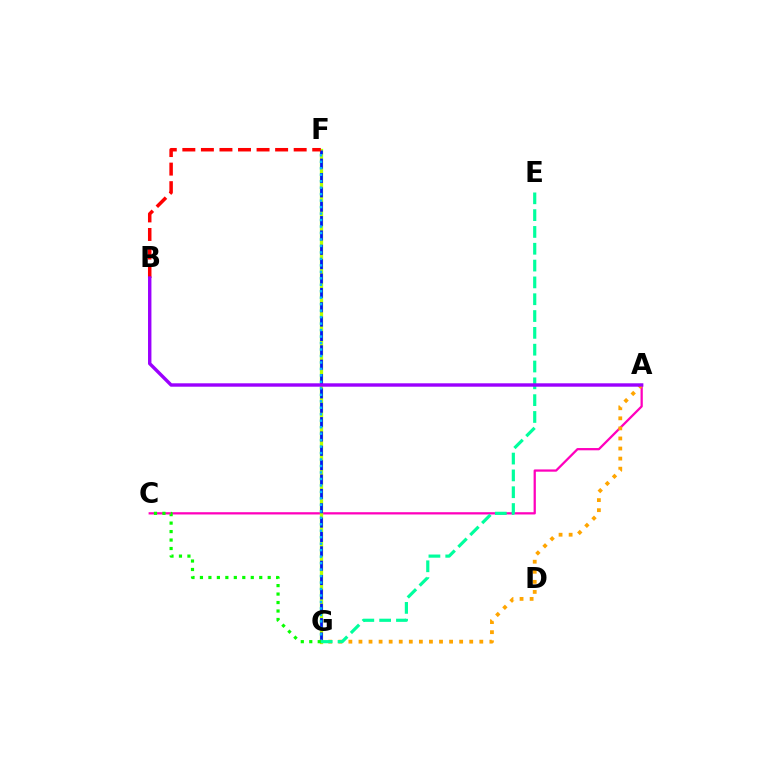{('A', 'C'): [{'color': '#ff00bd', 'line_style': 'solid', 'thickness': 1.63}], ('F', 'G'): [{'color': '#b3ff00', 'line_style': 'solid', 'thickness': 2.36}, {'color': '#0010ff', 'line_style': 'dashed', 'thickness': 1.95}, {'color': '#00b5ff', 'line_style': 'dotted', 'thickness': 1.76}], ('A', 'G'): [{'color': '#ffa500', 'line_style': 'dotted', 'thickness': 2.74}], ('E', 'G'): [{'color': '#00ff9d', 'line_style': 'dashed', 'thickness': 2.29}], ('B', 'F'): [{'color': '#ff0000', 'line_style': 'dashed', 'thickness': 2.52}], ('C', 'G'): [{'color': '#08ff00', 'line_style': 'dotted', 'thickness': 2.3}], ('A', 'B'): [{'color': '#9b00ff', 'line_style': 'solid', 'thickness': 2.45}]}